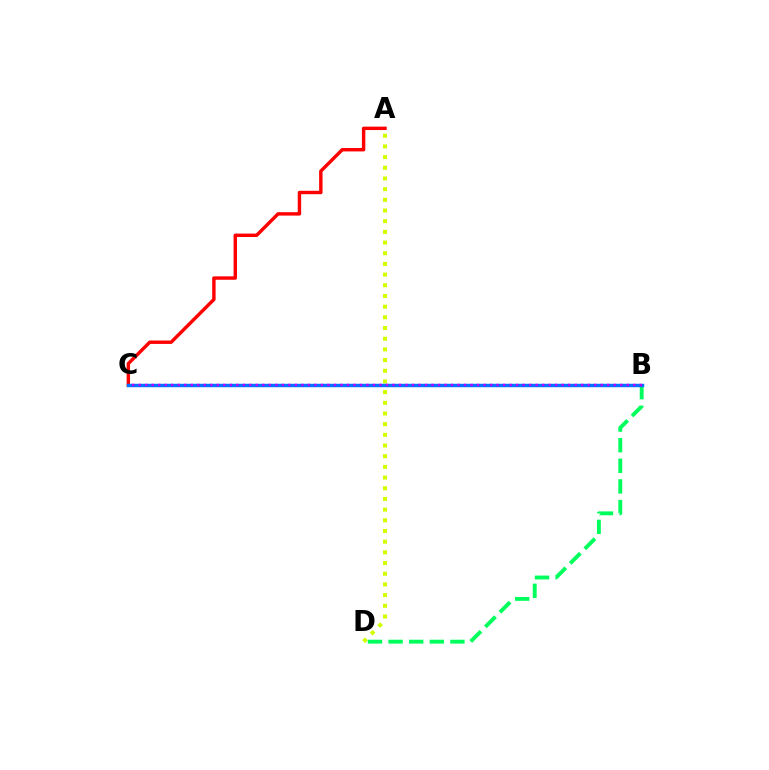{('A', 'D'): [{'color': '#d1ff00', 'line_style': 'dotted', 'thickness': 2.9}], ('A', 'C'): [{'color': '#ff0000', 'line_style': 'solid', 'thickness': 2.46}], ('B', 'D'): [{'color': '#00ff5c', 'line_style': 'dashed', 'thickness': 2.8}], ('B', 'C'): [{'color': '#0074ff', 'line_style': 'solid', 'thickness': 2.48}, {'color': '#b900ff', 'line_style': 'dotted', 'thickness': 1.77}]}